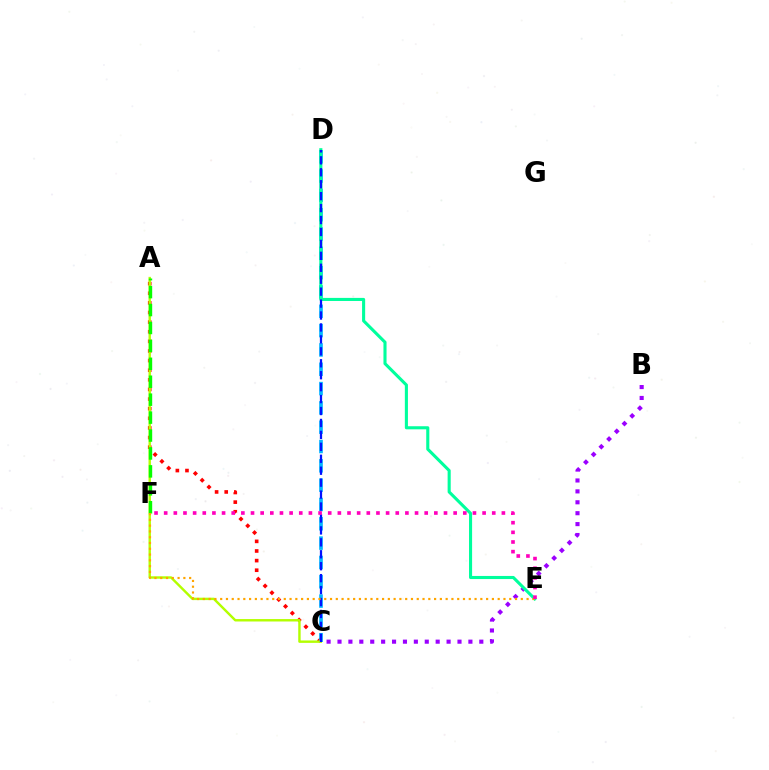{('A', 'C'): [{'color': '#ff0000', 'line_style': 'dotted', 'thickness': 2.61}, {'color': '#b3ff00', 'line_style': 'solid', 'thickness': 1.74}], ('B', 'C'): [{'color': '#9b00ff', 'line_style': 'dotted', 'thickness': 2.96}], ('C', 'D'): [{'color': '#00b5ff', 'line_style': 'dashed', 'thickness': 2.62}, {'color': '#0010ff', 'line_style': 'dashed', 'thickness': 1.62}], ('D', 'E'): [{'color': '#00ff9d', 'line_style': 'solid', 'thickness': 2.22}], ('A', 'F'): [{'color': '#08ff00', 'line_style': 'dashed', 'thickness': 2.44}], ('E', 'F'): [{'color': '#ffa500', 'line_style': 'dotted', 'thickness': 1.57}, {'color': '#ff00bd', 'line_style': 'dotted', 'thickness': 2.62}]}